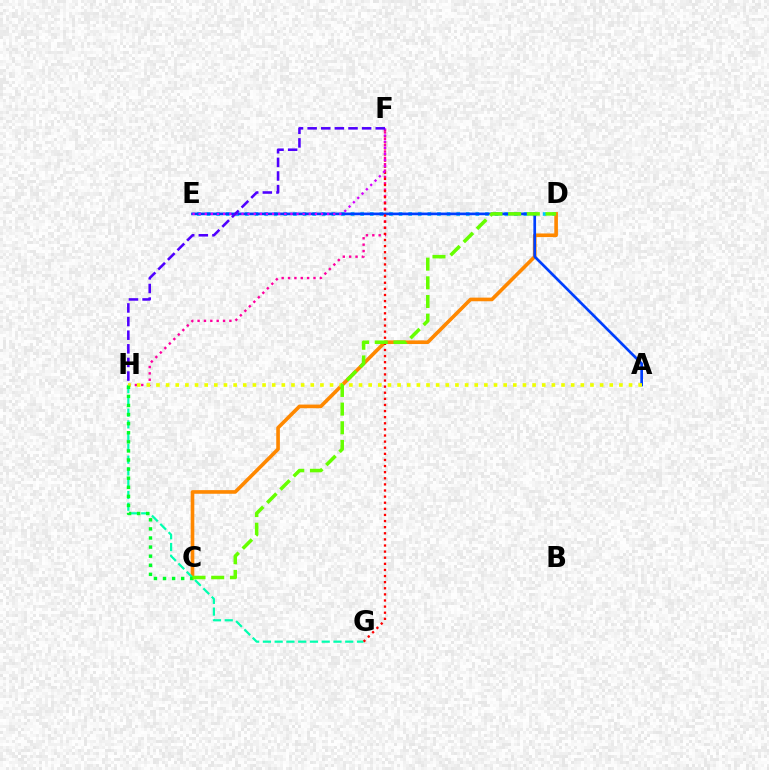{('D', 'E'): [{'color': '#00c7ff', 'line_style': 'dotted', 'thickness': 2.61}], ('F', 'H'): [{'color': '#ff00a0', 'line_style': 'dotted', 'thickness': 1.73}, {'color': '#4f00ff', 'line_style': 'dashed', 'thickness': 1.85}], ('C', 'D'): [{'color': '#ff8800', 'line_style': 'solid', 'thickness': 2.61}, {'color': '#66ff00', 'line_style': 'dashed', 'thickness': 2.54}], ('A', 'E'): [{'color': '#003fff', 'line_style': 'solid', 'thickness': 1.94}], ('G', 'H'): [{'color': '#00ffaf', 'line_style': 'dashed', 'thickness': 1.6}], ('F', 'G'): [{'color': '#ff0000', 'line_style': 'dotted', 'thickness': 1.66}], ('A', 'H'): [{'color': '#eeff00', 'line_style': 'dotted', 'thickness': 2.62}], ('E', 'F'): [{'color': '#d600ff', 'line_style': 'dotted', 'thickness': 1.66}], ('C', 'H'): [{'color': '#00ff27', 'line_style': 'dotted', 'thickness': 2.47}]}